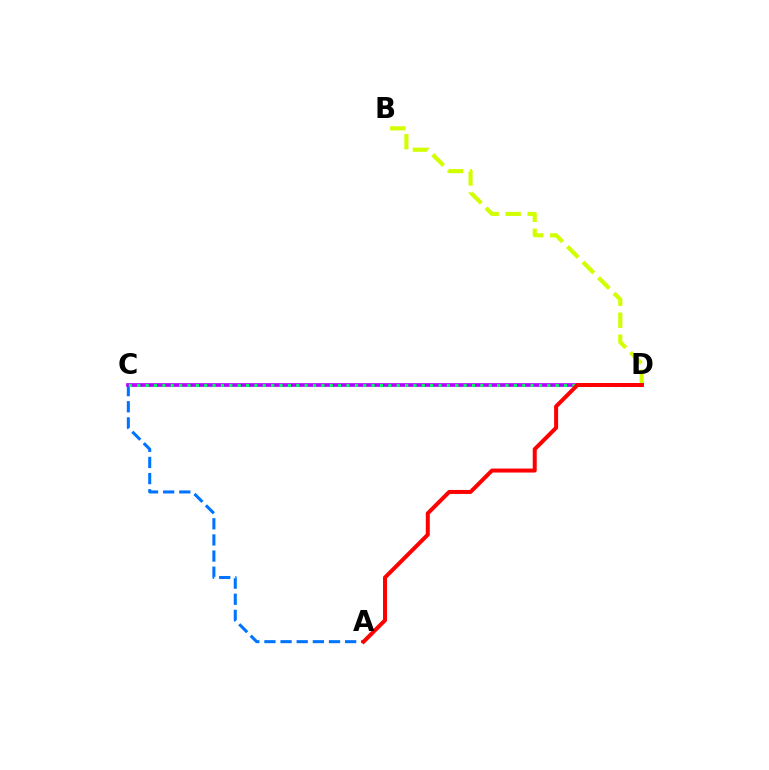{('B', 'D'): [{'color': '#d1ff00', 'line_style': 'dashed', 'thickness': 2.99}], ('A', 'C'): [{'color': '#0074ff', 'line_style': 'dashed', 'thickness': 2.19}], ('C', 'D'): [{'color': '#b900ff', 'line_style': 'solid', 'thickness': 2.67}, {'color': '#00ff5c', 'line_style': 'dotted', 'thickness': 2.27}], ('A', 'D'): [{'color': '#ff0000', 'line_style': 'solid', 'thickness': 2.88}]}